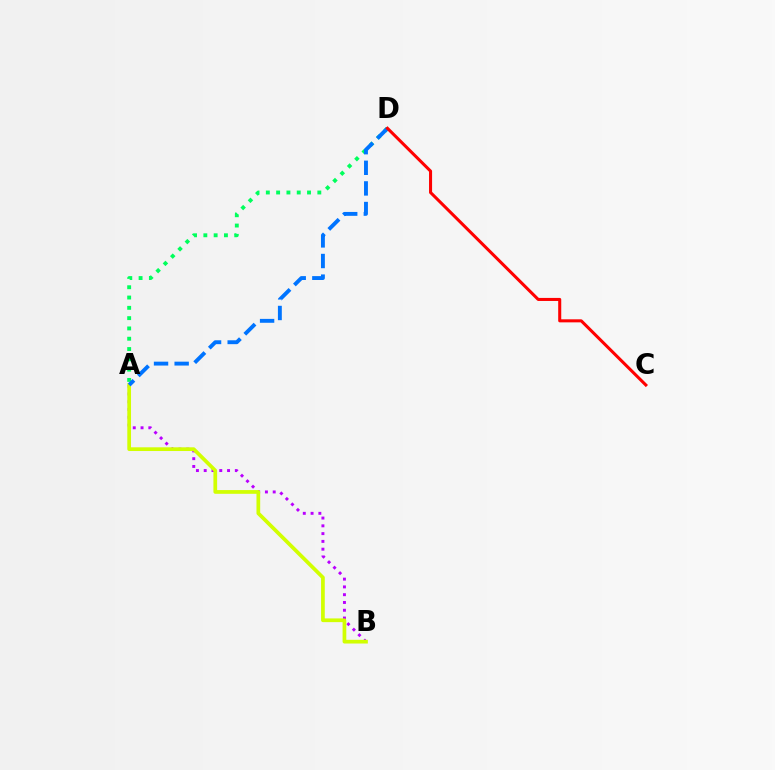{('A', 'B'): [{'color': '#b900ff', 'line_style': 'dotted', 'thickness': 2.11}, {'color': '#d1ff00', 'line_style': 'solid', 'thickness': 2.68}], ('A', 'D'): [{'color': '#00ff5c', 'line_style': 'dotted', 'thickness': 2.8}, {'color': '#0074ff', 'line_style': 'dashed', 'thickness': 2.8}], ('C', 'D'): [{'color': '#ff0000', 'line_style': 'solid', 'thickness': 2.19}]}